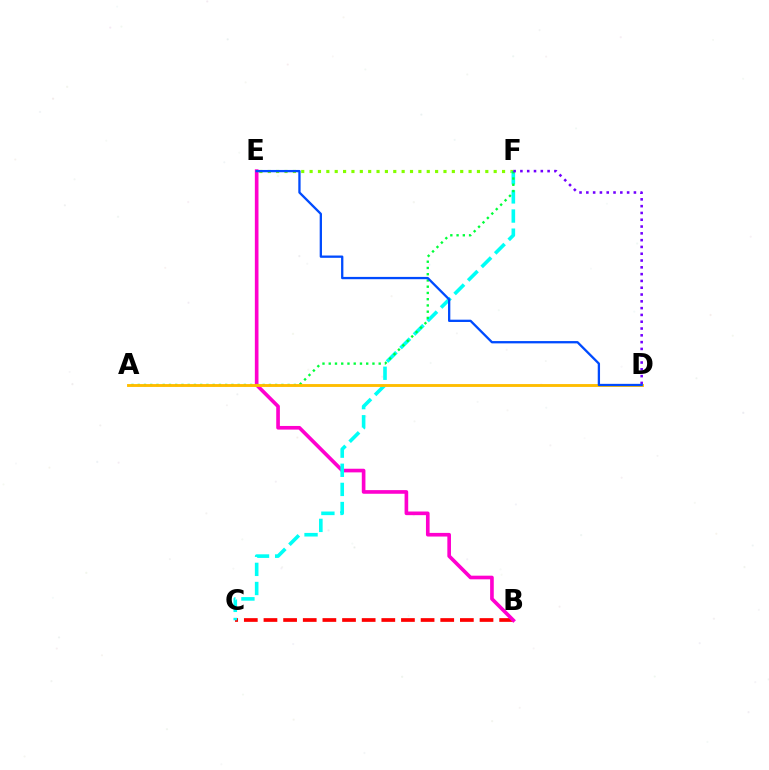{('E', 'F'): [{'color': '#84ff00', 'line_style': 'dotted', 'thickness': 2.27}], ('B', 'C'): [{'color': '#ff0000', 'line_style': 'dashed', 'thickness': 2.67}], ('B', 'E'): [{'color': '#ff00cf', 'line_style': 'solid', 'thickness': 2.62}], ('C', 'F'): [{'color': '#00fff6', 'line_style': 'dashed', 'thickness': 2.6}], ('A', 'F'): [{'color': '#00ff39', 'line_style': 'dotted', 'thickness': 1.7}], ('A', 'D'): [{'color': '#ffbd00', 'line_style': 'solid', 'thickness': 2.07}], ('D', 'F'): [{'color': '#7200ff', 'line_style': 'dotted', 'thickness': 1.85}], ('D', 'E'): [{'color': '#004bff', 'line_style': 'solid', 'thickness': 1.66}]}